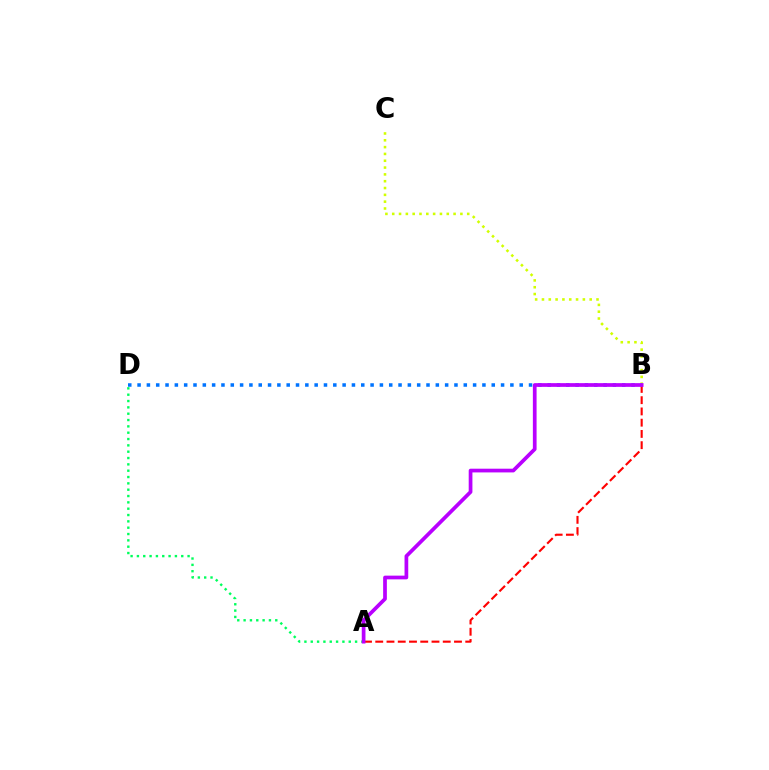{('A', 'D'): [{'color': '#00ff5c', 'line_style': 'dotted', 'thickness': 1.72}], ('B', 'C'): [{'color': '#d1ff00', 'line_style': 'dotted', 'thickness': 1.85}], ('A', 'B'): [{'color': '#ff0000', 'line_style': 'dashed', 'thickness': 1.53}, {'color': '#b900ff', 'line_style': 'solid', 'thickness': 2.68}], ('B', 'D'): [{'color': '#0074ff', 'line_style': 'dotted', 'thickness': 2.53}]}